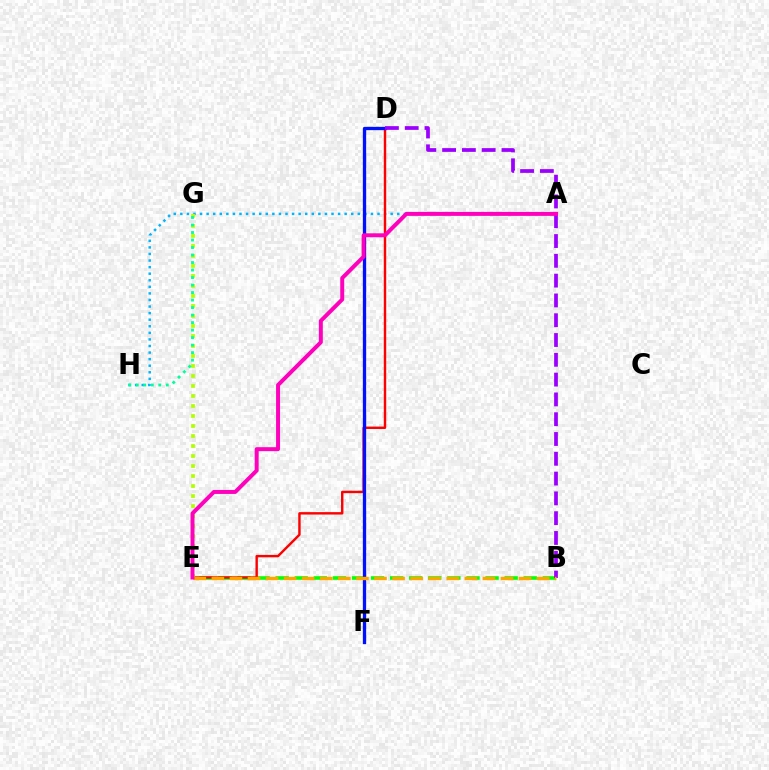{('B', 'E'): [{'color': '#08ff00', 'line_style': 'dashed', 'thickness': 2.59}, {'color': '#ffa500', 'line_style': 'dashed', 'thickness': 2.45}], ('A', 'H'): [{'color': '#00b5ff', 'line_style': 'dotted', 'thickness': 1.79}], ('D', 'E'): [{'color': '#ff0000', 'line_style': 'solid', 'thickness': 1.74}], ('E', 'G'): [{'color': '#b3ff00', 'line_style': 'dotted', 'thickness': 2.72}], ('D', 'F'): [{'color': '#0010ff', 'line_style': 'solid', 'thickness': 2.38}], ('B', 'D'): [{'color': '#9b00ff', 'line_style': 'dashed', 'thickness': 2.69}], ('A', 'E'): [{'color': '#ff00bd', 'line_style': 'solid', 'thickness': 2.86}], ('G', 'H'): [{'color': '#00ff9d', 'line_style': 'dotted', 'thickness': 2.04}]}